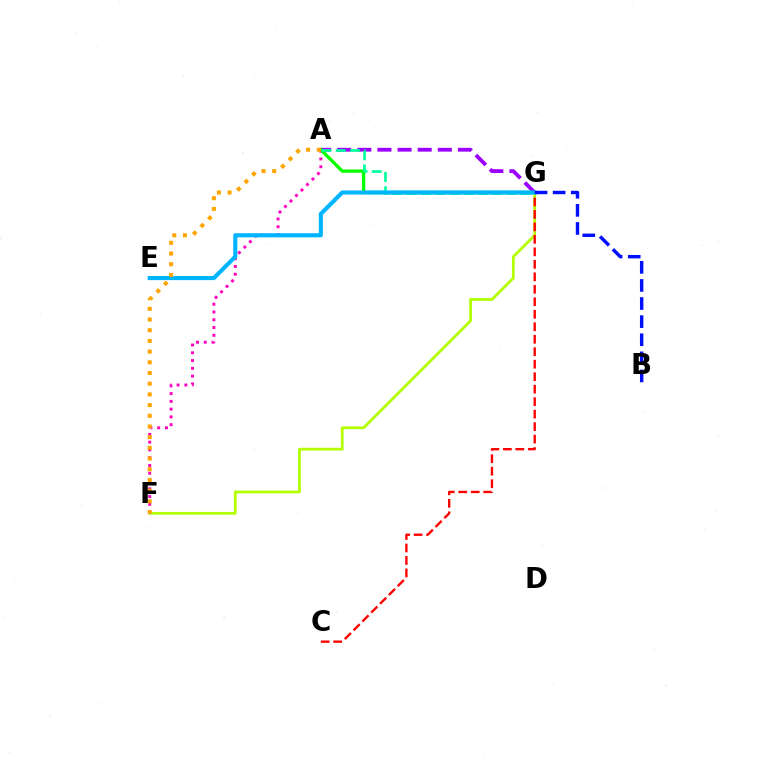{('F', 'G'): [{'color': '#b3ff00', 'line_style': 'solid', 'thickness': 2.01}], ('A', 'G'): [{'color': '#9b00ff', 'line_style': 'dashed', 'thickness': 2.73}, {'color': '#08ff00', 'line_style': 'solid', 'thickness': 2.41}, {'color': '#00ff9d', 'line_style': 'dashed', 'thickness': 1.94}], ('A', 'F'): [{'color': '#ff00bd', 'line_style': 'dotted', 'thickness': 2.11}, {'color': '#ffa500', 'line_style': 'dotted', 'thickness': 2.91}], ('C', 'G'): [{'color': '#ff0000', 'line_style': 'dashed', 'thickness': 1.7}], ('E', 'G'): [{'color': '#00b5ff', 'line_style': 'solid', 'thickness': 2.96}], ('B', 'G'): [{'color': '#0010ff', 'line_style': 'dashed', 'thickness': 2.46}]}